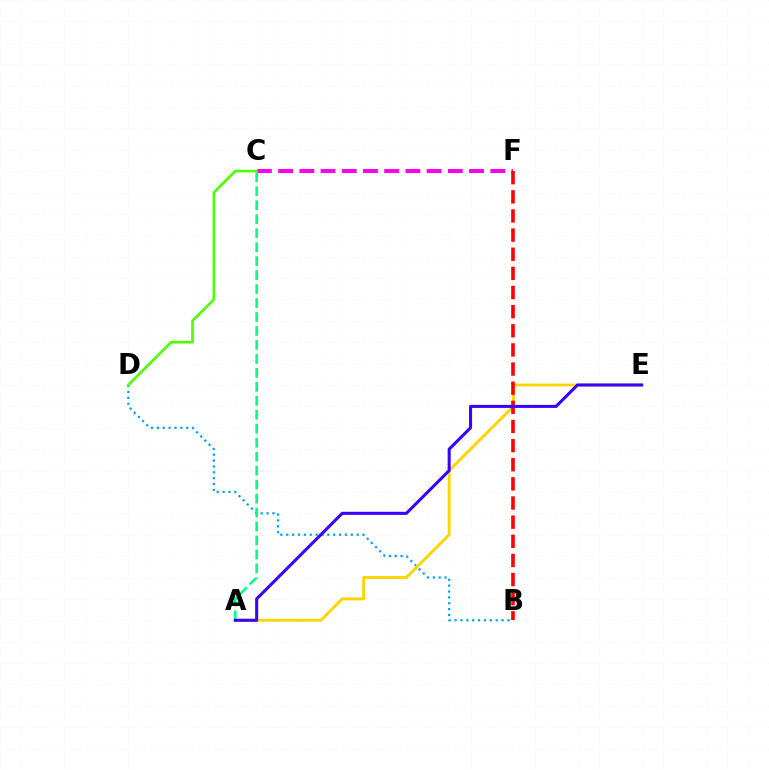{('C', 'F'): [{'color': '#ff00ed', 'line_style': 'dashed', 'thickness': 2.88}], ('B', 'D'): [{'color': '#009eff', 'line_style': 'dotted', 'thickness': 1.59}], ('A', 'E'): [{'color': '#ffd500', 'line_style': 'solid', 'thickness': 2.09}, {'color': '#3700ff', 'line_style': 'solid', 'thickness': 2.19}], ('A', 'C'): [{'color': '#00ff86', 'line_style': 'dashed', 'thickness': 1.9}], ('B', 'F'): [{'color': '#ff0000', 'line_style': 'dashed', 'thickness': 2.6}], ('C', 'D'): [{'color': '#4fff00', 'line_style': 'solid', 'thickness': 1.92}]}